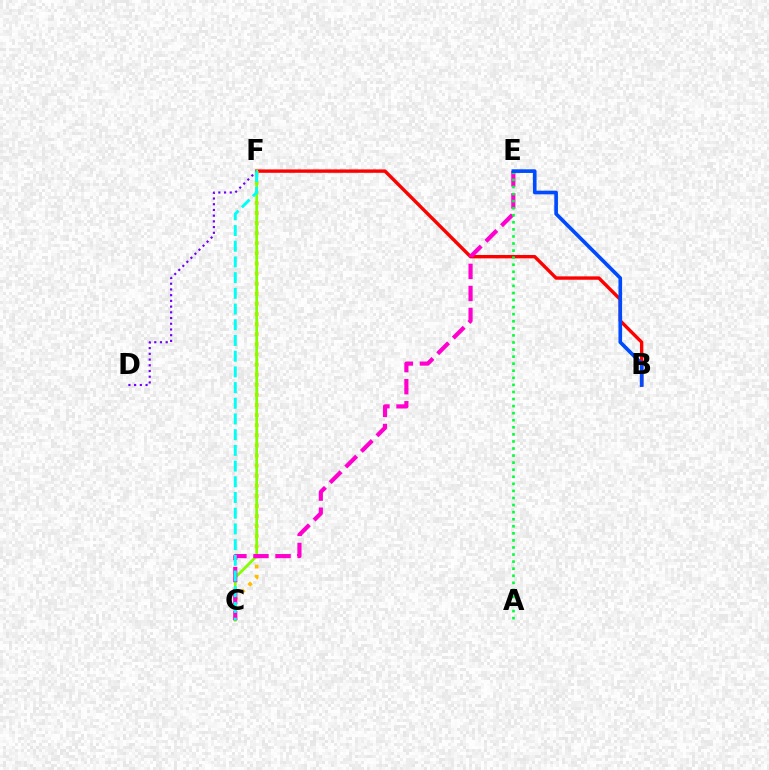{('B', 'F'): [{'color': '#ff0000', 'line_style': 'solid', 'thickness': 2.43}], ('C', 'F'): [{'color': '#ffbd00', 'line_style': 'dotted', 'thickness': 2.75}, {'color': '#84ff00', 'line_style': 'solid', 'thickness': 1.98}, {'color': '#00fff6', 'line_style': 'dashed', 'thickness': 2.13}], ('D', 'F'): [{'color': '#7200ff', 'line_style': 'dotted', 'thickness': 1.55}], ('C', 'E'): [{'color': '#ff00cf', 'line_style': 'dashed', 'thickness': 3.0}], ('A', 'E'): [{'color': '#00ff39', 'line_style': 'dotted', 'thickness': 1.92}], ('B', 'E'): [{'color': '#004bff', 'line_style': 'solid', 'thickness': 2.63}]}